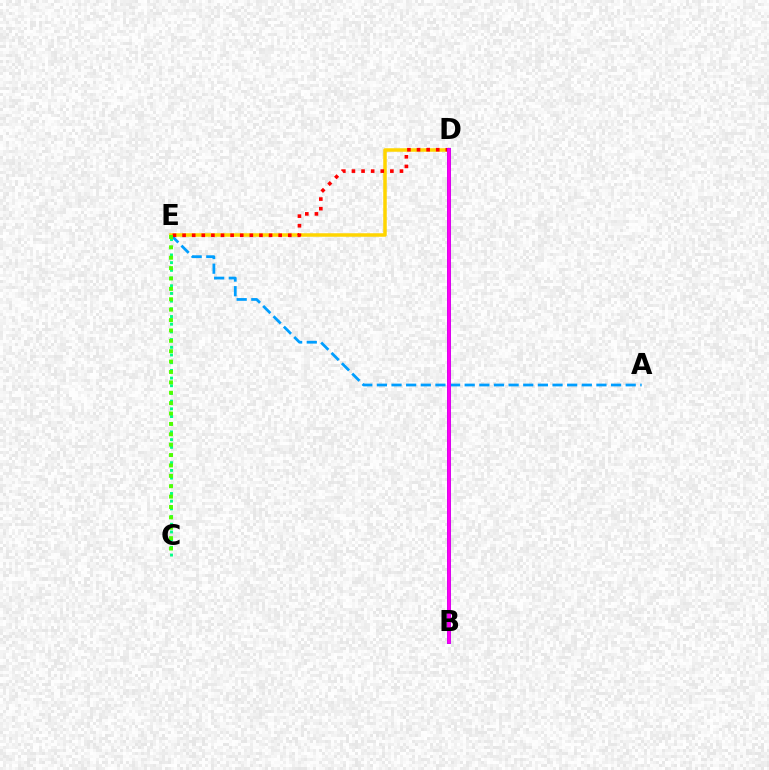{('A', 'E'): [{'color': '#009eff', 'line_style': 'dashed', 'thickness': 1.99}], ('D', 'E'): [{'color': '#ffd500', 'line_style': 'solid', 'thickness': 2.52}, {'color': '#ff0000', 'line_style': 'dotted', 'thickness': 2.61}], ('B', 'D'): [{'color': '#3700ff', 'line_style': 'solid', 'thickness': 2.74}, {'color': '#ff00ed', 'line_style': 'solid', 'thickness': 2.59}], ('C', 'E'): [{'color': '#00ff86', 'line_style': 'dotted', 'thickness': 2.09}, {'color': '#4fff00', 'line_style': 'dotted', 'thickness': 2.82}]}